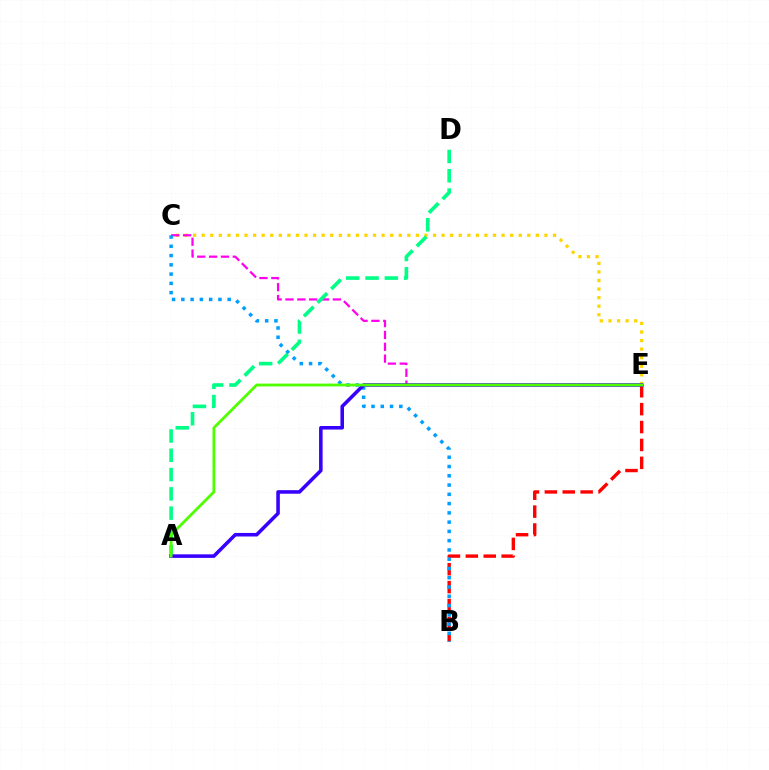{('B', 'E'): [{'color': '#ff0000', 'line_style': 'dashed', 'thickness': 2.43}], ('C', 'E'): [{'color': '#ffd500', 'line_style': 'dotted', 'thickness': 2.33}, {'color': '#ff00ed', 'line_style': 'dashed', 'thickness': 1.61}], ('B', 'C'): [{'color': '#009eff', 'line_style': 'dotted', 'thickness': 2.52}], ('A', 'D'): [{'color': '#00ff86', 'line_style': 'dashed', 'thickness': 2.62}], ('A', 'E'): [{'color': '#3700ff', 'line_style': 'solid', 'thickness': 2.56}, {'color': '#4fff00', 'line_style': 'solid', 'thickness': 2.01}]}